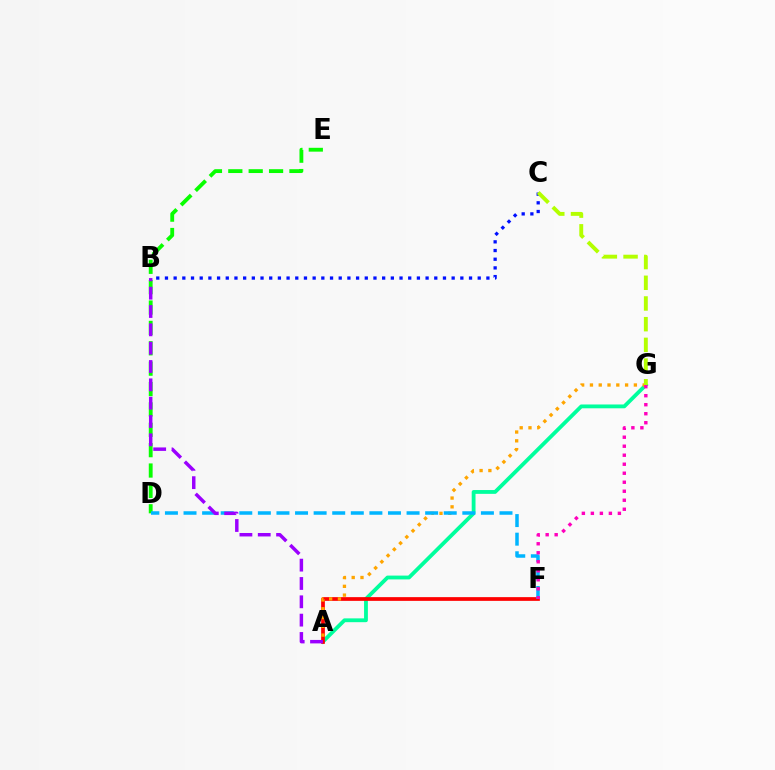{('A', 'G'): [{'color': '#00ff9d', 'line_style': 'solid', 'thickness': 2.75}, {'color': '#ffa500', 'line_style': 'dotted', 'thickness': 2.39}], ('A', 'F'): [{'color': '#ff0000', 'line_style': 'solid', 'thickness': 2.68}], ('D', 'E'): [{'color': '#08ff00', 'line_style': 'dashed', 'thickness': 2.77}], ('D', 'F'): [{'color': '#00b5ff', 'line_style': 'dashed', 'thickness': 2.52}], ('B', 'C'): [{'color': '#0010ff', 'line_style': 'dotted', 'thickness': 2.36}], ('C', 'G'): [{'color': '#b3ff00', 'line_style': 'dashed', 'thickness': 2.81}], ('A', 'B'): [{'color': '#9b00ff', 'line_style': 'dashed', 'thickness': 2.49}], ('F', 'G'): [{'color': '#ff00bd', 'line_style': 'dotted', 'thickness': 2.45}]}